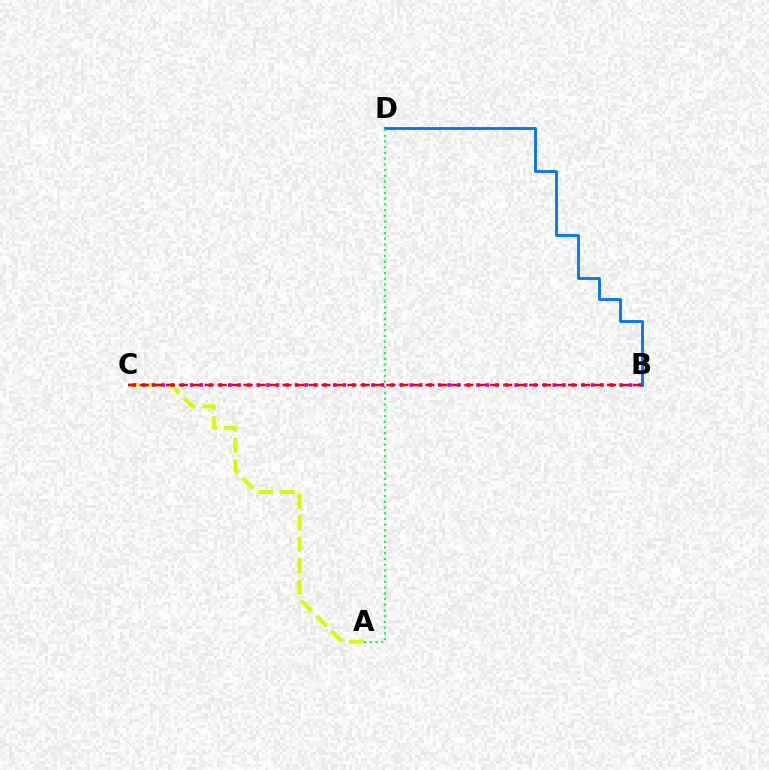{('B', 'D'): [{'color': '#0074ff', 'line_style': 'solid', 'thickness': 2.04}], ('A', 'D'): [{'color': '#00ff5c', 'line_style': 'dotted', 'thickness': 1.55}], ('A', 'C'): [{'color': '#d1ff00', 'line_style': 'dashed', 'thickness': 2.92}], ('B', 'C'): [{'color': '#b900ff', 'line_style': 'dotted', 'thickness': 2.59}, {'color': '#ff0000', 'line_style': 'dashed', 'thickness': 1.76}]}